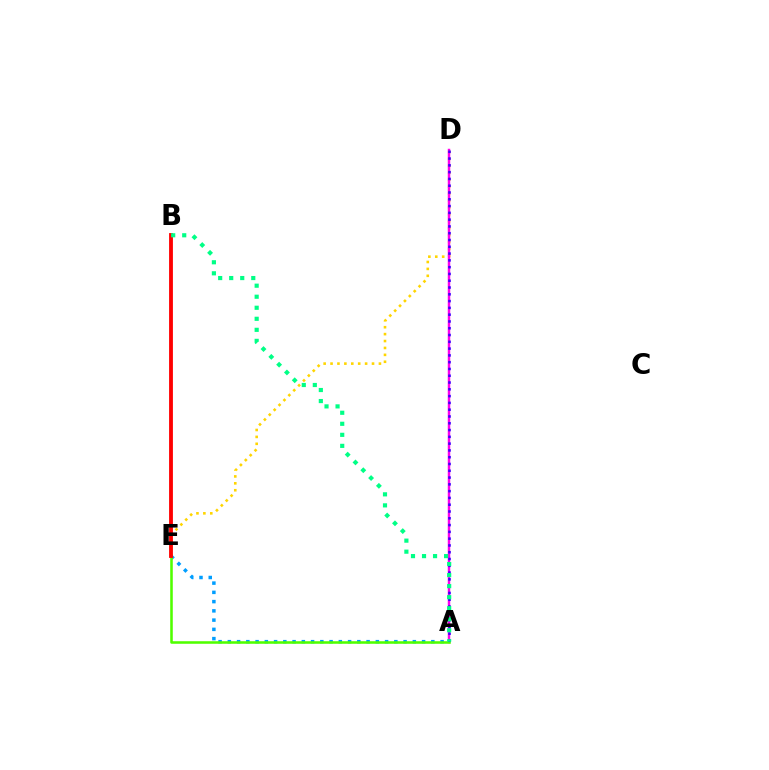{('D', 'E'): [{'color': '#ffd500', 'line_style': 'dotted', 'thickness': 1.88}], ('A', 'D'): [{'color': '#ff00ed', 'line_style': 'solid', 'thickness': 1.77}, {'color': '#3700ff', 'line_style': 'dotted', 'thickness': 1.84}], ('A', 'E'): [{'color': '#009eff', 'line_style': 'dotted', 'thickness': 2.51}, {'color': '#4fff00', 'line_style': 'solid', 'thickness': 1.84}], ('B', 'E'): [{'color': '#ff0000', 'line_style': 'solid', 'thickness': 2.76}], ('A', 'B'): [{'color': '#00ff86', 'line_style': 'dotted', 'thickness': 3.0}]}